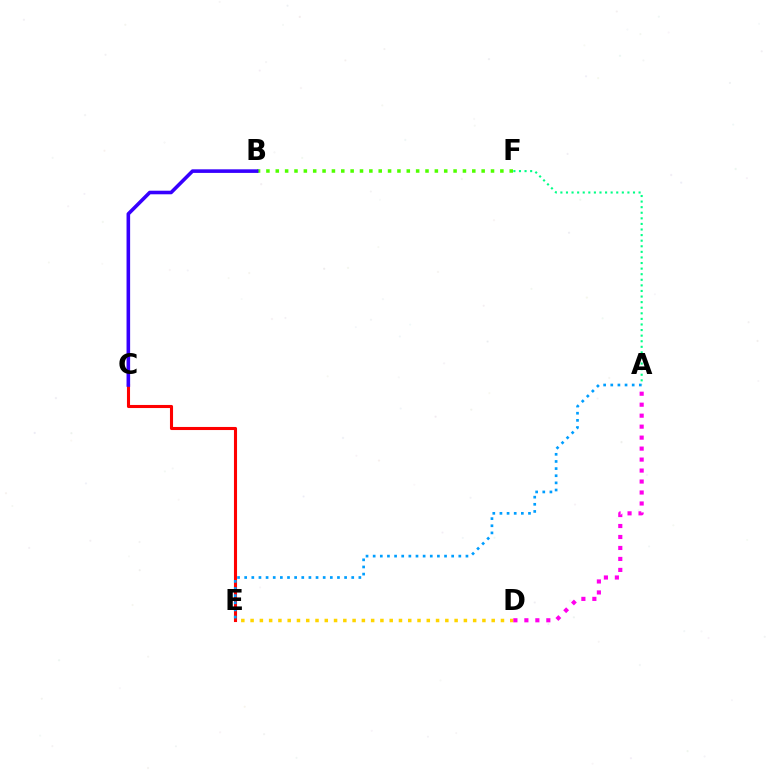{('B', 'F'): [{'color': '#4fff00', 'line_style': 'dotted', 'thickness': 2.54}], ('D', 'E'): [{'color': '#ffd500', 'line_style': 'dotted', 'thickness': 2.52}], ('C', 'E'): [{'color': '#ff0000', 'line_style': 'solid', 'thickness': 2.22}], ('B', 'C'): [{'color': '#3700ff', 'line_style': 'solid', 'thickness': 2.58}], ('A', 'E'): [{'color': '#009eff', 'line_style': 'dotted', 'thickness': 1.94}], ('A', 'F'): [{'color': '#00ff86', 'line_style': 'dotted', 'thickness': 1.52}], ('A', 'D'): [{'color': '#ff00ed', 'line_style': 'dotted', 'thickness': 2.98}]}